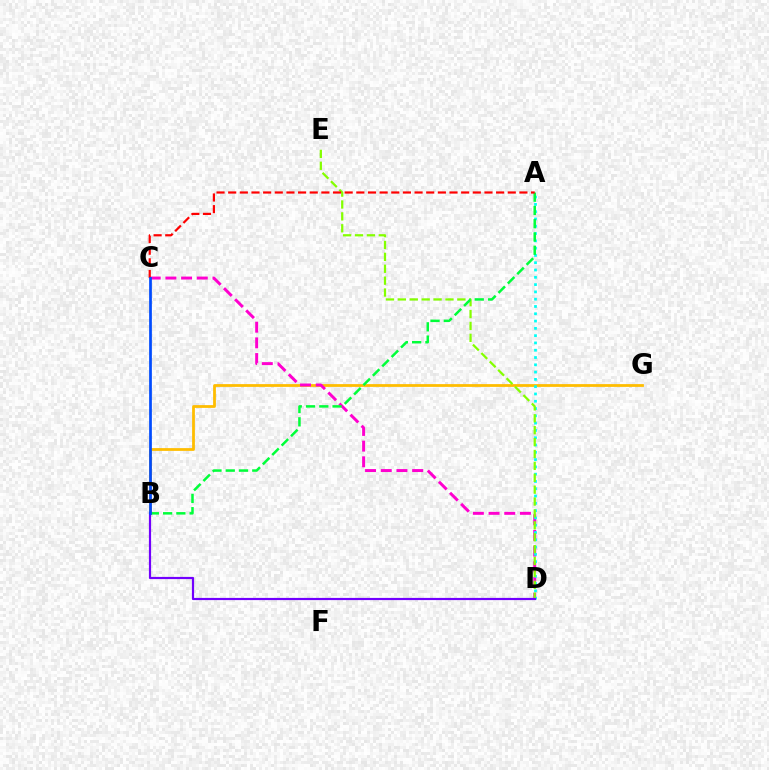{('B', 'G'): [{'color': '#ffbd00', 'line_style': 'solid', 'thickness': 2.0}], ('C', 'D'): [{'color': '#ff00cf', 'line_style': 'dashed', 'thickness': 2.13}], ('A', 'D'): [{'color': '#00fff6', 'line_style': 'dotted', 'thickness': 1.98}], ('D', 'E'): [{'color': '#84ff00', 'line_style': 'dashed', 'thickness': 1.62}], ('A', 'B'): [{'color': '#00ff39', 'line_style': 'dashed', 'thickness': 1.8}], ('A', 'C'): [{'color': '#ff0000', 'line_style': 'dashed', 'thickness': 1.58}], ('B', 'D'): [{'color': '#7200ff', 'line_style': 'solid', 'thickness': 1.58}], ('B', 'C'): [{'color': '#004bff', 'line_style': 'solid', 'thickness': 1.97}]}